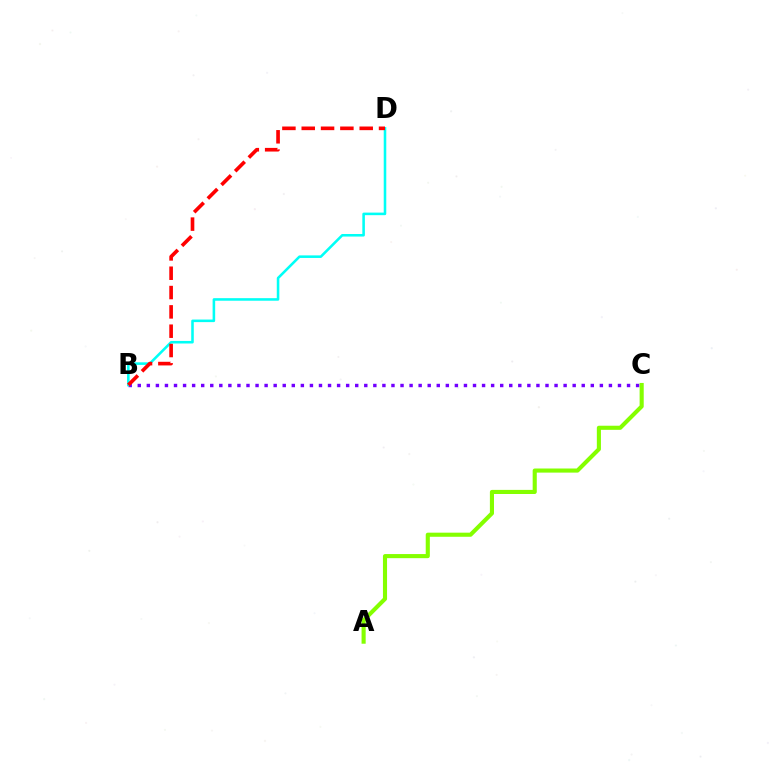{('B', 'C'): [{'color': '#7200ff', 'line_style': 'dotted', 'thickness': 2.46}], ('A', 'C'): [{'color': '#84ff00', 'line_style': 'solid', 'thickness': 2.96}], ('B', 'D'): [{'color': '#00fff6', 'line_style': 'solid', 'thickness': 1.85}, {'color': '#ff0000', 'line_style': 'dashed', 'thickness': 2.63}]}